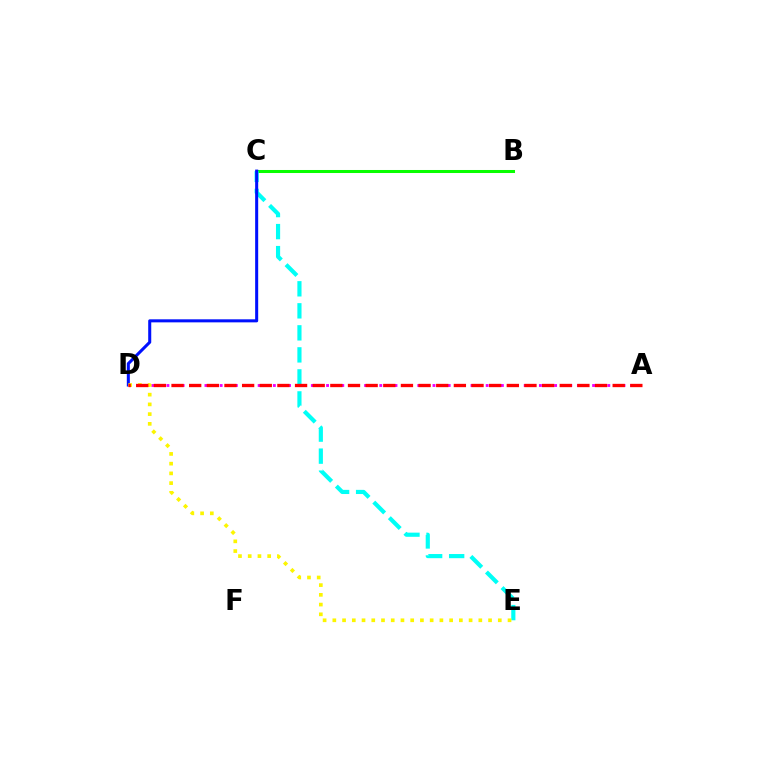{('B', 'C'): [{'color': '#08ff00', 'line_style': 'solid', 'thickness': 2.18}], ('C', 'E'): [{'color': '#00fff6', 'line_style': 'dashed', 'thickness': 2.99}], ('C', 'D'): [{'color': '#0010ff', 'line_style': 'solid', 'thickness': 2.19}], ('A', 'D'): [{'color': '#ee00ff', 'line_style': 'dotted', 'thickness': 2.07}, {'color': '#ff0000', 'line_style': 'dashed', 'thickness': 2.4}], ('D', 'E'): [{'color': '#fcf500', 'line_style': 'dotted', 'thickness': 2.64}]}